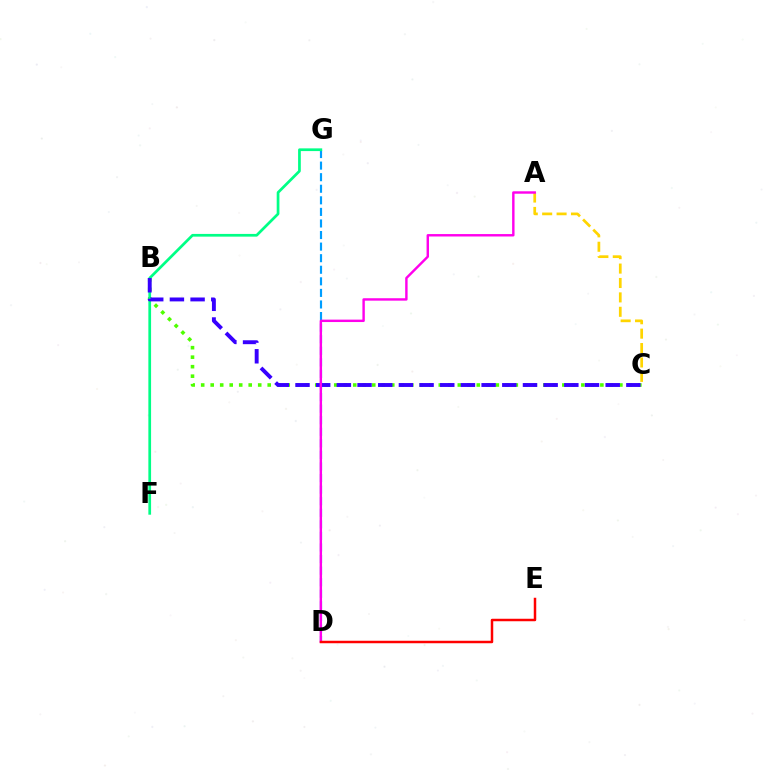{('B', 'C'): [{'color': '#4fff00', 'line_style': 'dotted', 'thickness': 2.58}, {'color': '#3700ff', 'line_style': 'dashed', 'thickness': 2.81}], ('D', 'G'): [{'color': '#009eff', 'line_style': 'dashed', 'thickness': 1.57}], ('A', 'C'): [{'color': '#ffd500', 'line_style': 'dashed', 'thickness': 1.96}], ('F', 'G'): [{'color': '#00ff86', 'line_style': 'solid', 'thickness': 1.96}], ('A', 'D'): [{'color': '#ff00ed', 'line_style': 'solid', 'thickness': 1.74}], ('D', 'E'): [{'color': '#ff0000', 'line_style': 'solid', 'thickness': 1.79}]}